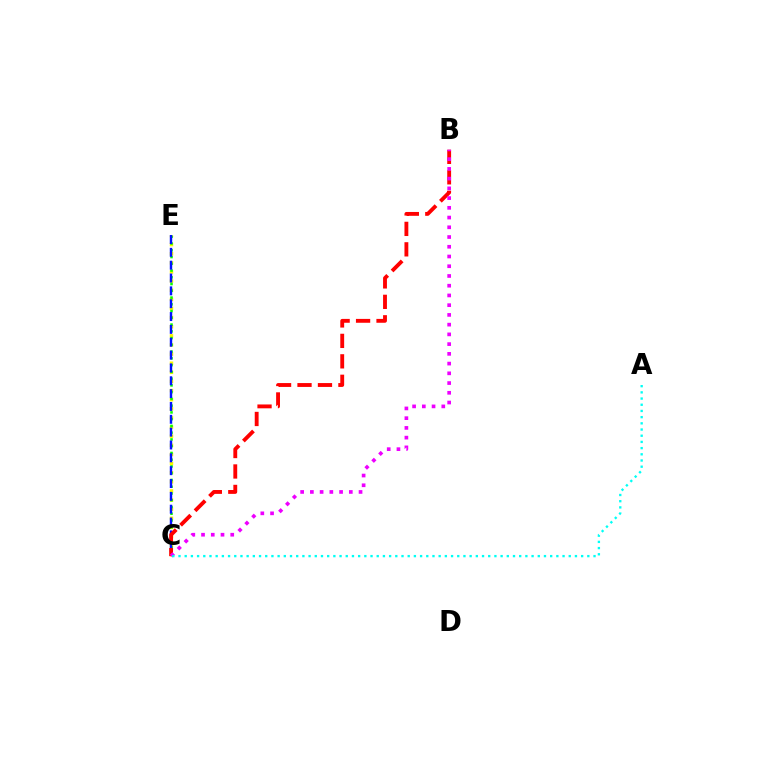{('C', 'E'): [{'color': '#fcf500', 'line_style': 'dotted', 'thickness': 2.48}, {'color': '#08ff00', 'line_style': 'dotted', 'thickness': 1.84}, {'color': '#0010ff', 'line_style': 'dashed', 'thickness': 1.74}], ('B', 'C'): [{'color': '#ff0000', 'line_style': 'dashed', 'thickness': 2.78}, {'color': '#ee00ff', 'line_style': 'dotted', 'thickness': 2.65}], ('A', 'C'): [{'color': '#00fff6', 'line_style': 'dotted', 'thickness': 1.68}]}